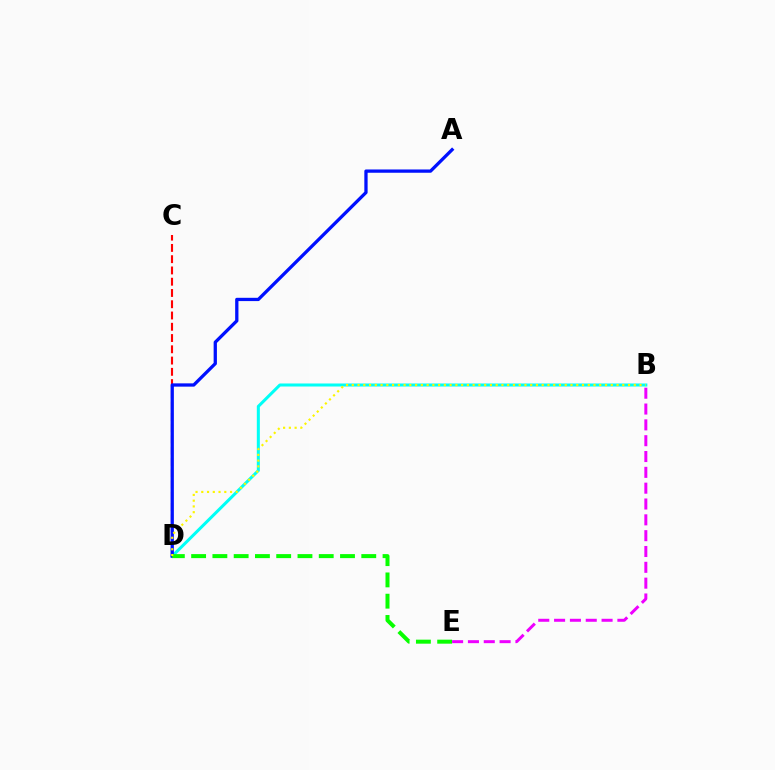{('B', 'D'): [{'color': '#00fff6', 'line_style': 'solid', 'thickness': 2.18}, {'color': '#fcf500', 'line_style': 'dotted', 'thickness': 1.56}], ('C', 'D'): [{'color': '#ff0000', 'line_style': 'dashed', 'thickness': 1.53}], ('A', 'D'): [{'color': '#0010ff', 'line_style': 'solid', 'thickness': 2.36}], ('D', 'E'): [{'color': '#08ff00', 'line_style': 'dashed', 'thickness': 2.89}], ('B', 'E'): [{'color': '#ee00ff', 'line_style': 'dashed', 'thickness': 2.15}]}